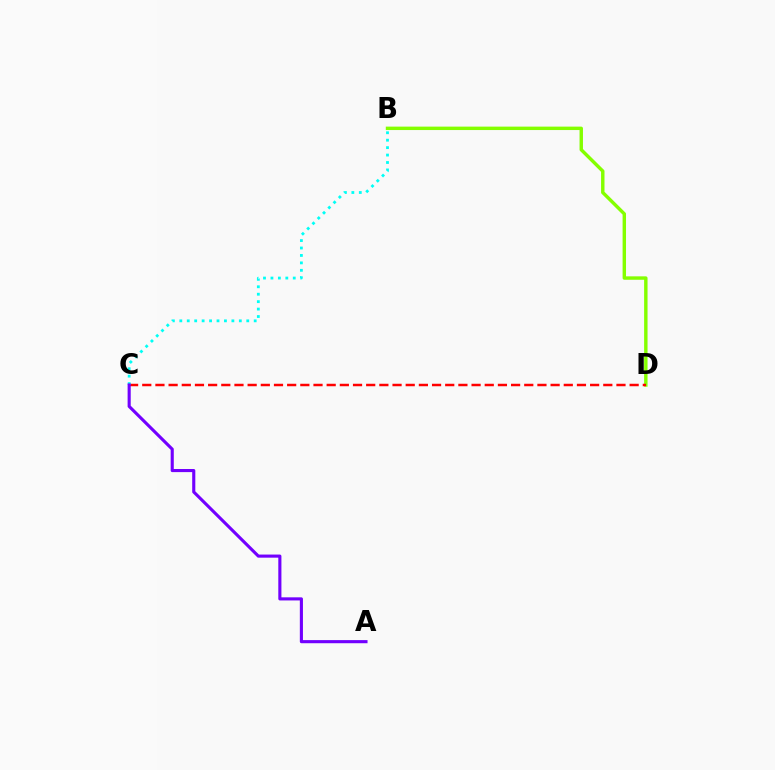{('B', 'D'): [{'color': '#84ff00', 'line_style': 'solid', 'thickness': 2.46}], ('C', 'D'): [{'color': '#ff0000', 'line_style': 'dashed', 'thickness': 1.79}], ('B', 'C'): [{'color': '#00fff6', 'line_style': 'dotted', 'thickness': 2.02}], ('A', 'C'): [{'color': '#7200ff', 'line_style': 'solid', 'thickness': 2.24}]}